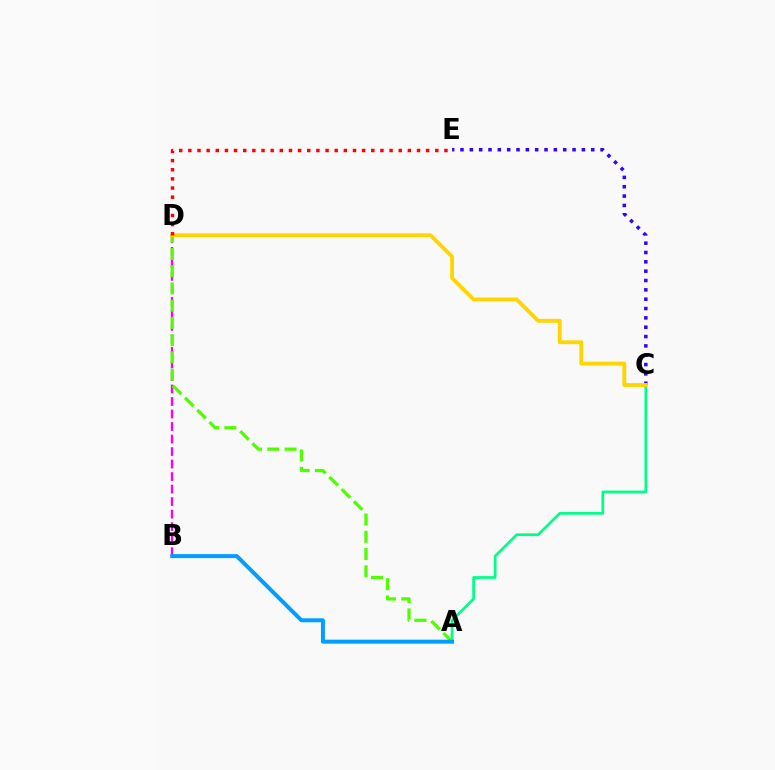{('B', 'D'): [{'color': '#ff00ed', 'line_style': 'dashed', 'thickness': 1.7}], ('C', 'E'): [{'color': '#3700ff', 'line_style': 'dotted', 'thickness': 2.54}], ('A', 'C'): [{'color': '#00ff86', 'line_style': 'solid', 'thickness': 1.96}], ('A', 'D'): [{'color': '#4fff00', 'line_style': 'dashed', 'thickness': 2.34}], ('C', 'D'): [{'color': '#ffd500', 'line_style': 'solid', 'thickness': 2.77}], ('A', 'B'): [{'color': '#009eff', 'line_style': 'solid', 'thickness': 2.87}], ('D', 'E'): [{'color': '#ff0000', 'line_style': 'dotted', 'thickness': 2.49}]}